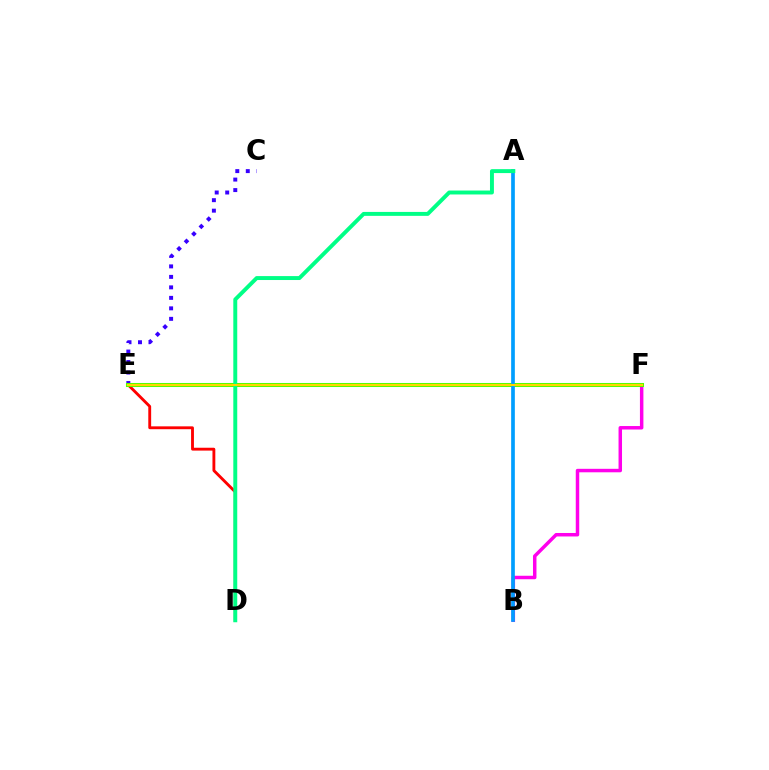{('C', 'E'): [{'color': '#3700ff', 'line_style': 'dotted', 'thickness': 2.85}], ('B', 'F'): [{'color': '#ff00ed', 'line_style': 'solid', 'thickness': 2.5}], ('D', 'E'): [{'color': '#ff0000', 'line_style': 'solid', 'thickness': 2.06}], ('E', 'F'): [{'color': '#4fff00', 'line_style': 'solid', 'thickness': 2.92}, {'color': '#ffd500', 'line_style': 'solid', 'thickness': 1.52}], ('A', 'B'): [{'color': '#009eff', 'line_style': 'solid', 'thickness': 2.65}], ('A', 'D'): [{'color': '#00ff86', 'line_style': 'solid', 'thickness': 2.83}]}